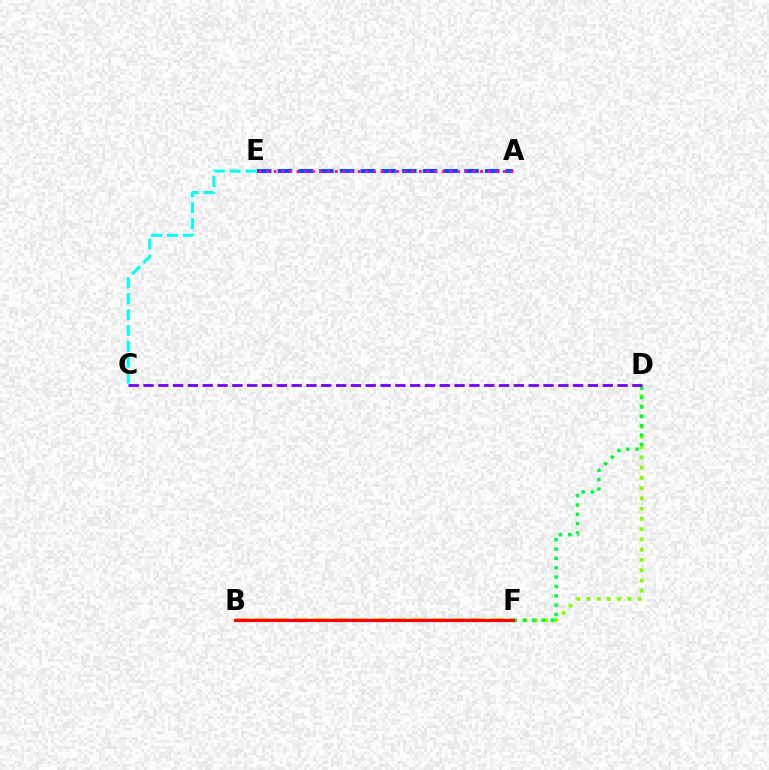{('D', 'F'): [{'color': '#84ff00', 'line_style': 'dotted', 'thickness': 2.78}, {'color': '#00ff39', 'line_style': 'dotted', 'thickness': 2.54}], ('C', 'D'): [{'color': '#7200ff', 'line_style': 'dashed', 'thickness': 2.01}], ('B', 'F'): [{'color': '#ffbd00', 'line_style': 'dashed', 'thickness': 2.67}, {'color': '#ff0000', 'line_style': 'solid', 'thickness': 2.29}], ('C', 'E'): [{'color': '#00fff6', 'line_style': 'dashed', 'thickness': 2.15}], ('A', 'E'): [{'color': '#004bff', 'line_style': 'dashed', 'thickness': 2.82}, {'color': '#ff00cf', 'line_style': 'dotted', 'thickness': 2.08}]}